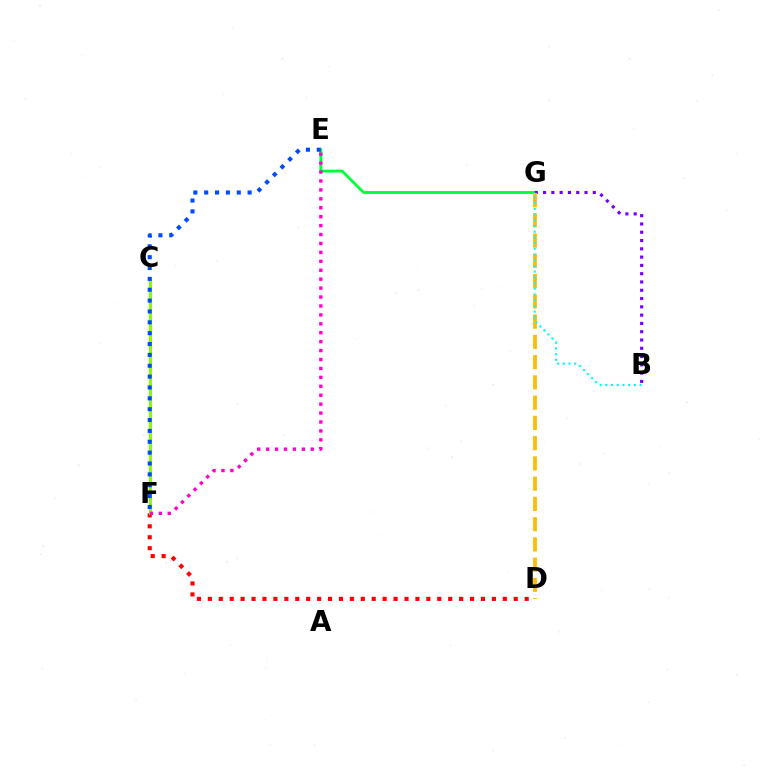{('D', 'F'): [{'color': '#ff0000', 'line_style': 'dotted', 'thickness': 2.97}], ('E', 'G'): [{'color': '#00ff39', 'line_style': 'solid', 'thickness': 2.03}], ('C', 'F'): [{'color': '#84ff00', 'line_style': 'solid', 'thickness': 2.18}], ('B', 'G'): [{'color': '#7200ff', 'line_style': 'dotted', 'thickness': 2.25}, {'color': '#00fff6', 'line_style': 'dotted', 'thickness': 1.55}], ('D', 'G'): [{'color': '#ffbd00', 'line_style': 'dashed', 'thickness': 2.75}], ('E', 'F'): [{'color': '#004bff', 'line_style': 'dotted', 'thickness': 2.95}, {'color': '#ff00cf', 'line_style': 'dotted', 'thickness': 2.43}]}